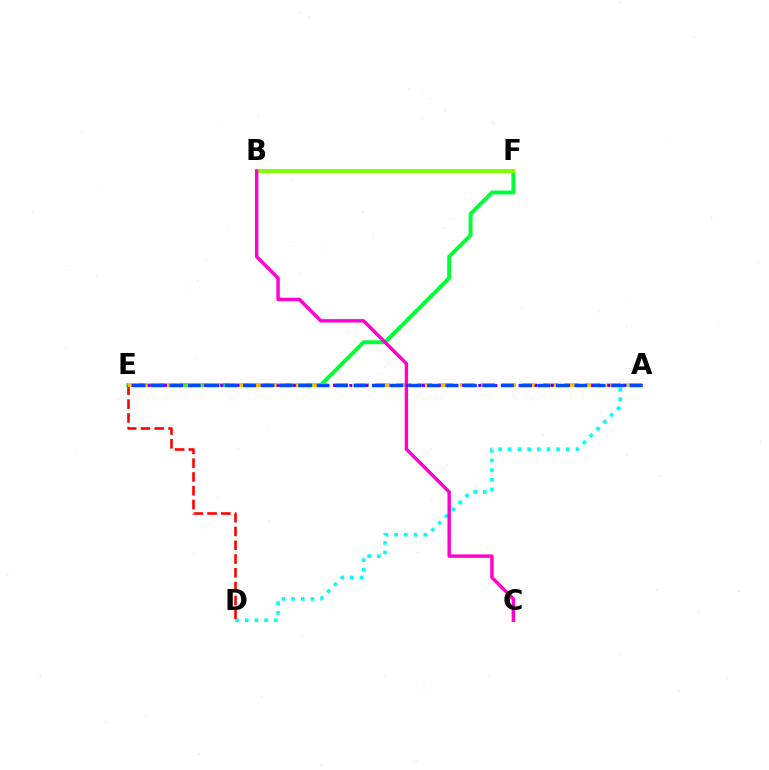{('E', 'F'): [{'color': '#00ff39', 'line_style': 'solid', 'thickness': 2.82}], ('A', 'D'): [{'color': '#00fff6', 'line_style': 'dotted', 'thickness': 2.63}], ('B', 'F'): [{'color': '#84ff00', 'line_style': 'solid', 'thickness': 2.89}], ('D', 'E'): [{'color': '#ff0000', 'line_style': 'dashed', 'thickness': 1.87}], ('A', 'E'): [{'color': '#ffbd00', 'line_style': 'dashed', 'thickness': 2.85}, {'color': '#7200ff', 'line_style': 'dotted', 'thickness': 2.19}, {'color': '#004bff', 'line_style': 'dashed', 'thickness': 2.5}], ('B', 'C'): [{'color': '#ff00cf', 'line_style': 'solid', 'thickness': 2.46}]}